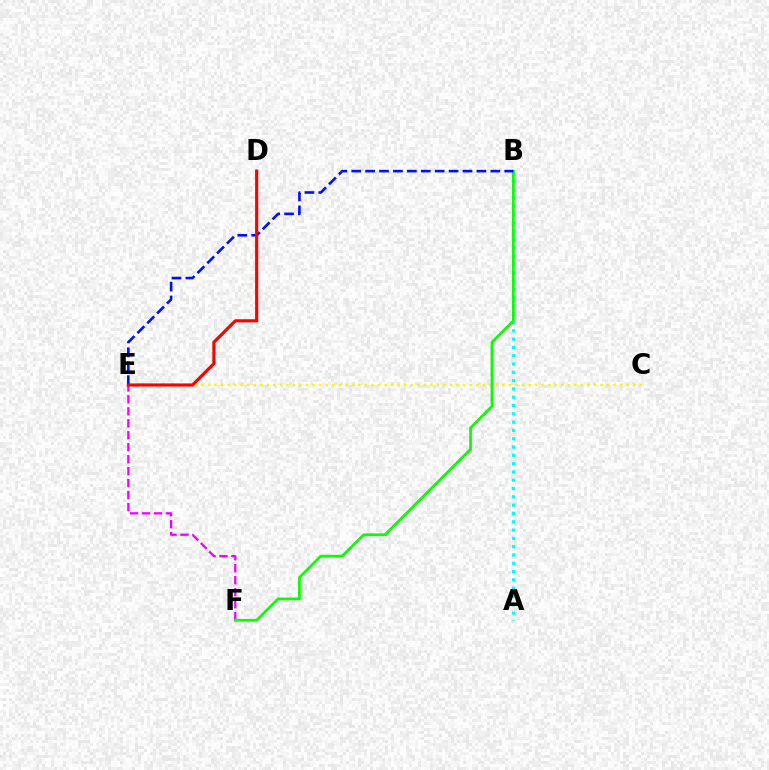{('E', 'F'): [{'color': '#ee00ff', 'line_style': 'dashed', 'thickness': 1.63}], ('A', 'B'): [{'color': '#00fff6', 'line_style': 'dotted', 'thickness': 2.26}], ('C', 'E'): [{'color': '#fcf500', 'line_style': 'dotted', 'thickness': 1.78}], ('B', 'F'): [{'color': '#08ff00', 'line_style': 'solid', 'thickness': 1.95}], ('B', 'E'): [{'color': '#0010ff', 'line_style': 'dashed', 'thickness': 1.89}], ('D', 'E'): [{'color': '#ff0000', 'line_style': 'solid', 'thickness': 2.27}]}